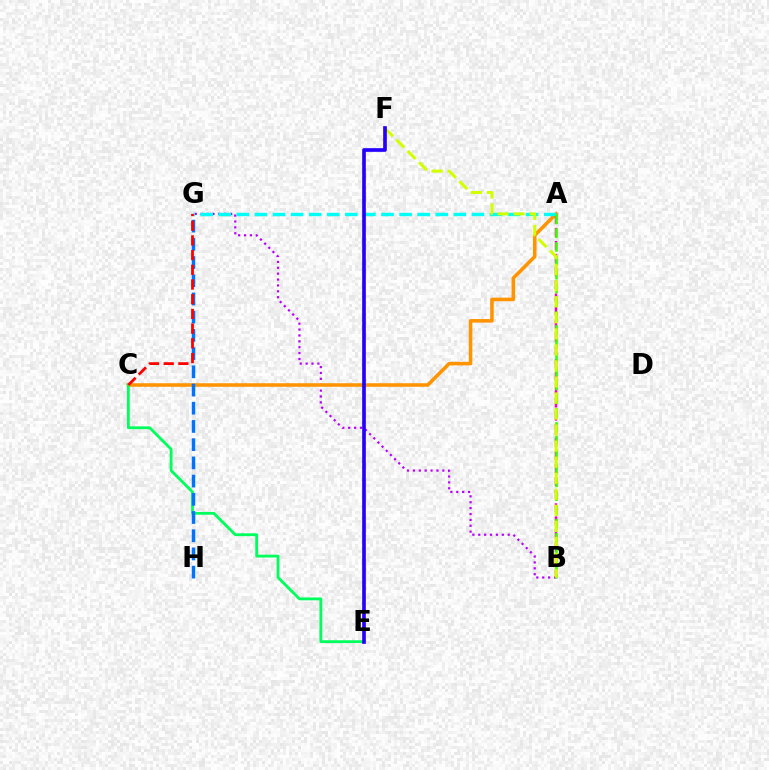{('B', 'G'): [{'color': '#b900ff', 'line_style': 'dotted', 'thickness': 1.6}], ('A', 'C'): [{'color': '#ff9400', 'line_style': 'solid', 'thickness': 2.56}], ('C', 'E'): [{'color': '#00ff5c', 'line_style': 'solid', 'thickness': 2.04}], ('A', 'B'): [{'color': '#ff00ac', 'line_style': 'dashed', 'thickness': 1.78}, {'color': '#3dff00', 'line_style': 'dashed', 'thickness': 1.88}], ('G', 'H'): [{'color': '#0074ff', 'line_style': 'dashed', 'thickness': 2.47}], ('A', 'G'): [{'color': '#00fff6', 'line_style': 'dashed', 'thickness': 2.46}], ('B', 'F'): [{'color': '#d1ff00', 'line_style': 'dashed', 'thickness': 2.18}], ('C', 'G'): [{'color': '#ff0000', 'line_style': 'dashed', 'thickness': 2.0}], ('E', 'F'): [{'color': '#2500ff', 'line_style': 'solid', 'thickness': 2.65}]}